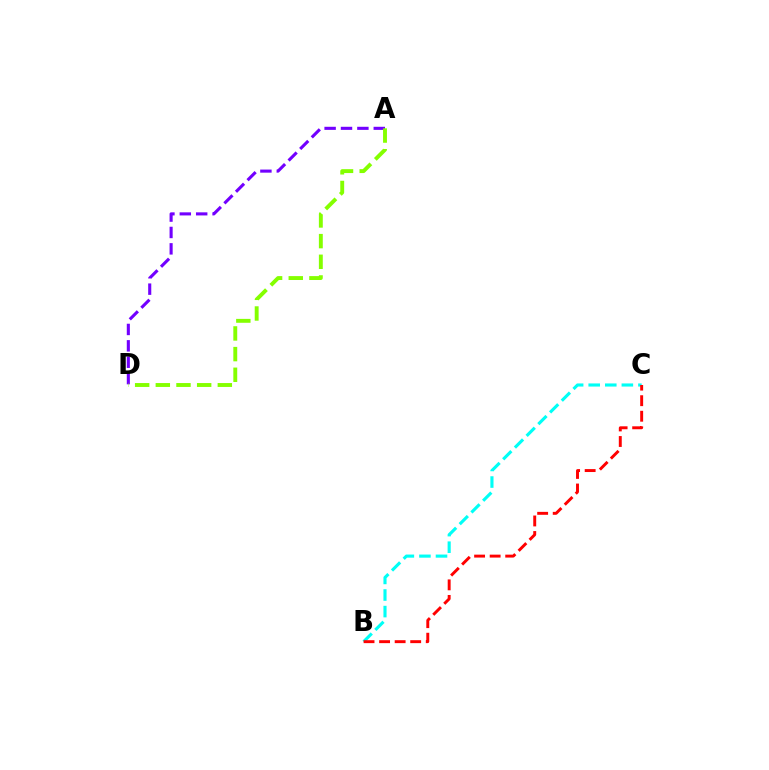{('A', 'D'): [{'color': '#7200ff', 'line_style': 'dashed', 'thickness': 2.23}, {'color': '#84ff00', 'line_style': 'dashed', 'thickness': 2.81}], ('B', 'C'): [{'color': '#00fff6', 'line_style': 'dashed', 'thickness': 2.25}, {'color': '#ff0000', 'line_style': 'dashed', 'thickness': 2.11}]}